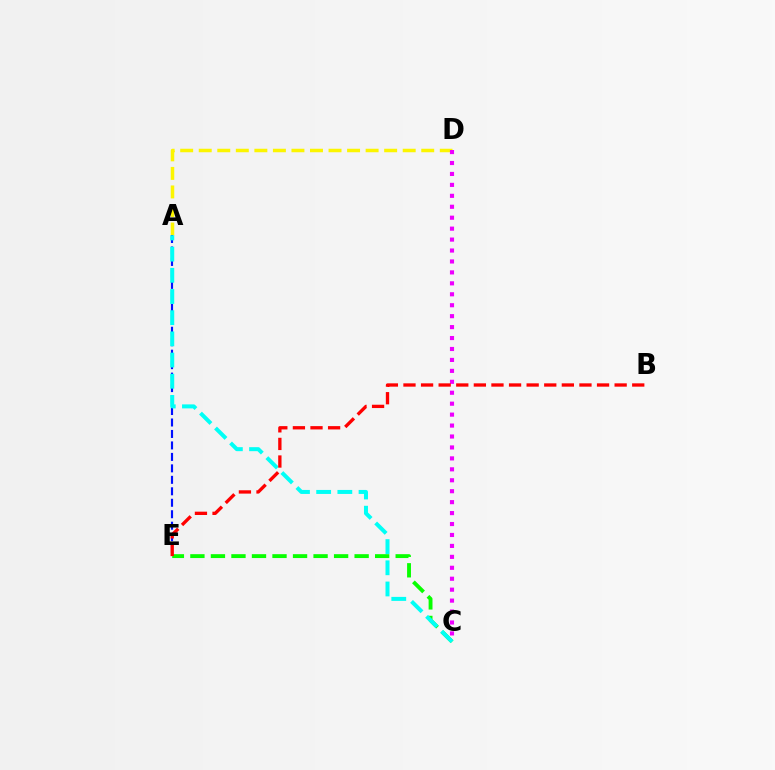{('A', 'D'): [{'color': '#fcf500', 'line_style': 'dashed', 'thickness': 2.52}], ('C', 'D'): [{'color': '#ee00ff', 'line_style': 'dotted', 'thickness': 2.97}], ('A', 'E'): [{'color': '#0010ff', 'line_style': 'dashed', 'thickness': 1.56}], ('C', 'E'): [{'color': '#08ff00', 'line_style': 'dashed', 'thickness': 2.79}], ('A', 'C'): [{'color': '#00fff6', 'line_style': 'dashed', 'thickness': 2.88}], ('B', 'E'): [{'color': '#ff0000', 'line_style': 'dashed', 'thickness': 2.39}]}